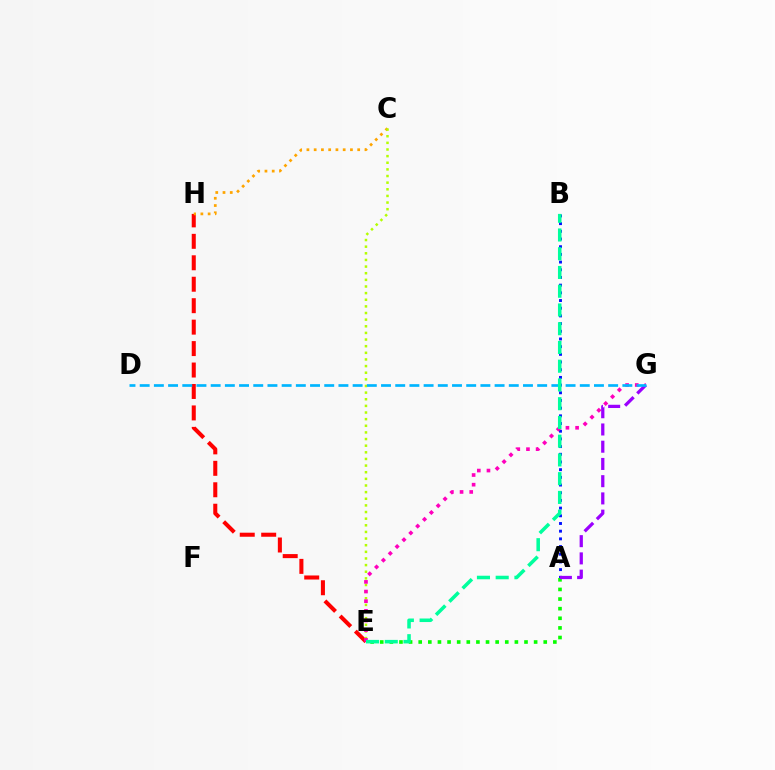{('E', 'H'): [{'color': '#ff0000', 'line_style': 'dashed', 'thickness': 2.91}], ('C', 'H'): [{'color': '#ffa500', 'line_style': 'dotted', 'thickness': 1.97}], ('A', 'B'): [{'color': '#0010ff', 'line_style': 'dotted', 'thickness': 2.09}], ('A', 'E'): [{'color': '#08ff00', 'line_style': 'dotted', 'thickness': 2.61}], ('C', 'E'): [{'color': '#b3ff00', 'line_style': 'dotted', 'thickness': 1.8}], ('E', 'G'): [{'color': '#ff00bd', 'line_style': 'dotted', 'thickness': 2.62}], ('A', 'G'): [{'color': '#9b00ff', 'line_style': 'dashed', 'thickness': 2.34}], ('D', 'G'): [{'color': '#00b5ff', 'line_style': 'dashed', 'thickness': 1.93}], ('B', 'E'): [{'color': '#00ff9d', 'line_style': 'dashed', 'thickness': 2.55}]}